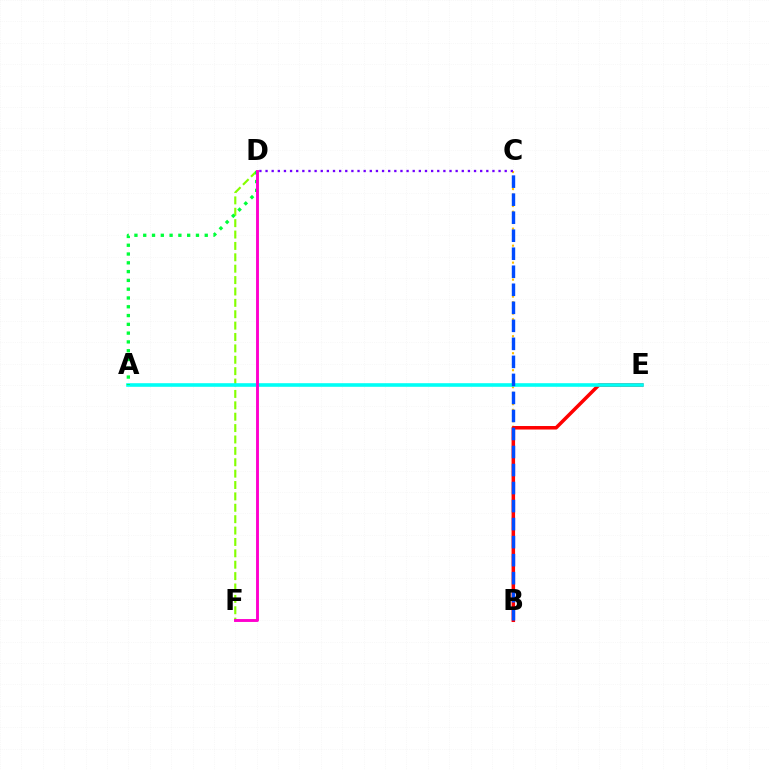{('B', 'C'): [{'color': '#ffbd00', 'line_style': 'dotted', 'thickness': 1.54}, {'color': '#004bff', 'line_style': 'dashed', 'thickness': 2.45}], ('D', 'F'): [{'color': '#84ff00', 'line_style': 'dashed', 'thickness': 1.55}, {'color': '#ff00cf', 'line_style': 'solid', 'thickness': 2.09}], ('B', 'E'): [{'color': '#ff0000', 'line_style': 'solid', 'thickness': 2.53}], ('C', 'D'): [{'color': '#7200ff', 'line_style': 'dotted', 'thickness': 1.67}], ('A', 'E'): [{'color': '#00fff6', 'line_style': 'solid', 'thickness': 2.59}], ('A', 'D'): [{'color': '#00ff39', 'line_style': 'dotted', 'thickness': 2.39}]}